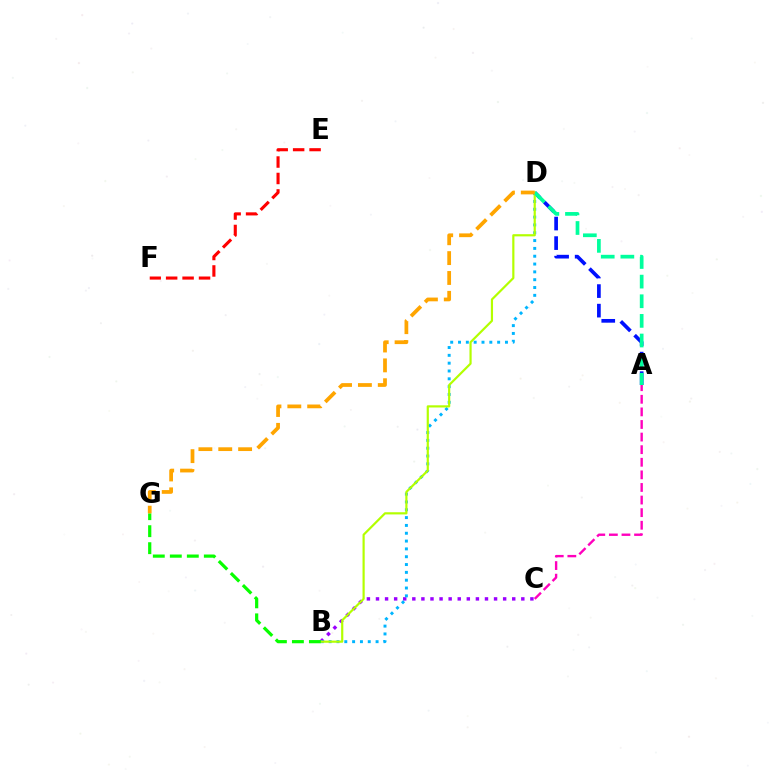{('B', 'C'): [{'color': '#9b00ff', 'line_style': 'dotted', 'thickness': 2.47}], ('E', 'F'): [{'color': '#ff0000', 'line_style': 'dashed', 'thickness': 2.23}], ('B', 'D'): [{'color': '#00b5ff', 'line_style': 'dotted', 'thickness': 2.13}, {'color': '#b3ff00', 'line_style': 'solid', 'thickness': 1.57}], ('A', 'D'): [{'color': '#0010ff', 'line_style': 'dashed', 'thickness': 2.66}, {'color': '#00ff9d', 'line_style': 'dashed', 'thickness': 2.67}], ('A', 'C'): [{'color': '#ff00bd', 'line_style': 'dashed', 'thickness': 1.71}], ('B', 'G'): [{'color': '#08ff00', 'line_style': 'dashed', 'thickness': 2.31}], ('D', 'G'): [{'color': '#ffa500', 'line_style': 'dashed', 'thickness': 2.7}]}